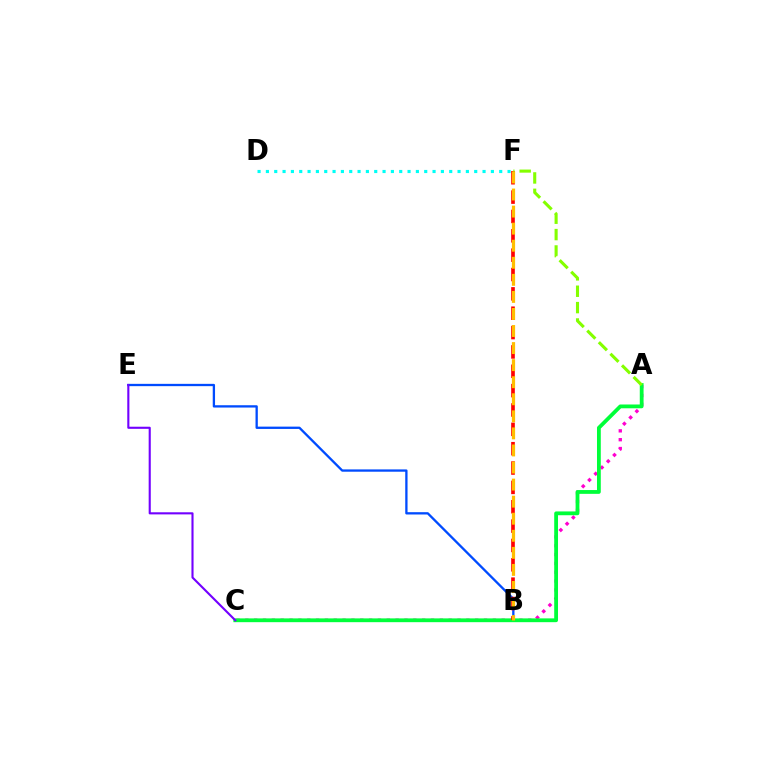{('B', 'E'): [{'color': '#004bff', 'line_style': 'solid', 'thickness': 1.66}], ('A', 'C'): [{'color': '#ff00cf', 'line_style': 'dotted', 'thickness': 2.4}, {'color': '#00ff39', 'line_style': 'solid', 'thickness': 2.73}], ('B', 'F'): [{'color': '#ff0000', 'line_style': 'dashed', 'thickness': 2.63}, {'color': '#ffbd00', 'line_style': 'dashed', 'thickness': 2.32}], ('A', 'F'): [{'color': '#84ff00', 'line_style': 'dashed', 'thickness': 2.22}], ('D', 'F'): [{'color': '#00fff6', 'line_style': 'dotted', 'thickness': 2.26}], ('C', 'E'): [{'color': '#7200ff', 'line_style': 'solid', 'thickness': 1.52}]}